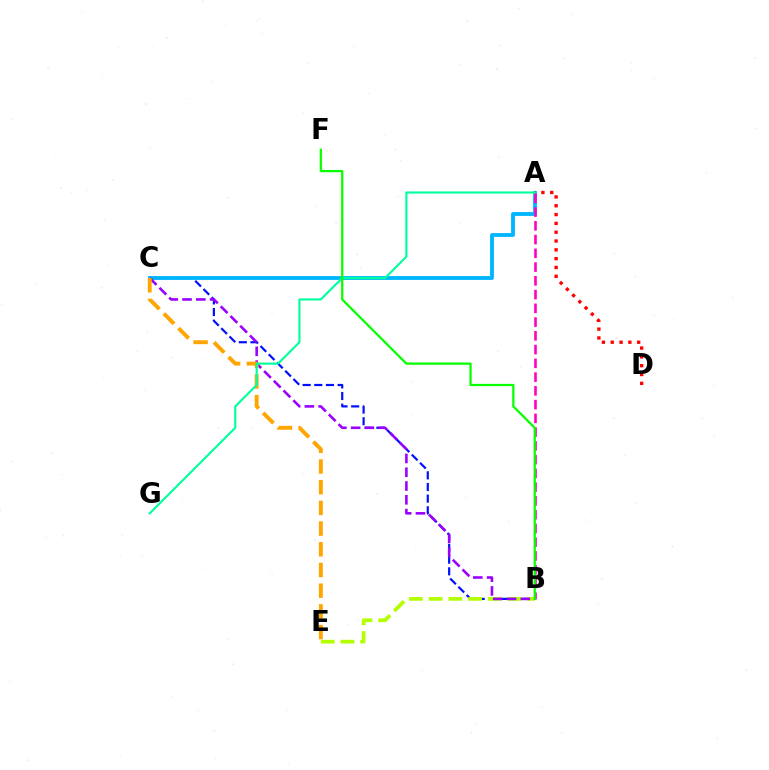{('B', 'C'): [{'color': '#0010ff', 'line_style': 'dashed', 'thickness': 1.58}, {'color': '#9b00ff', 'line_style': 'dashed', 'thickness': 1.87}], ('B', 'E'): [{'color': '#b3ff00', 'line_style': 'dashed', 'thickness': 2.68}], ('A', 'C'): [{'color': '#00b5ff', 'line_style': 'solid', 'thickness': 2.76}], ('C', 'E'): [{'color': '#ffa500', 'line_style': 'dashed', 'thickness': 2.81}], ('A', 'D'): [{'color': '#ff0000', 'line_style': 'dotted', 'thickness': 2.4}], ('A', 'B'): [{'color': '#ff00bd', 'line_style': 'dashed', 'thickness': 1.87}], ('A', 'G'): [{'color': '#00ff9d', 'line_style': 'solid', 'thickness': 1.53}], ('B', 'F'): [{'color': '#08ff00', 'line_style': 'solid', 'thickness': 1.62}]}